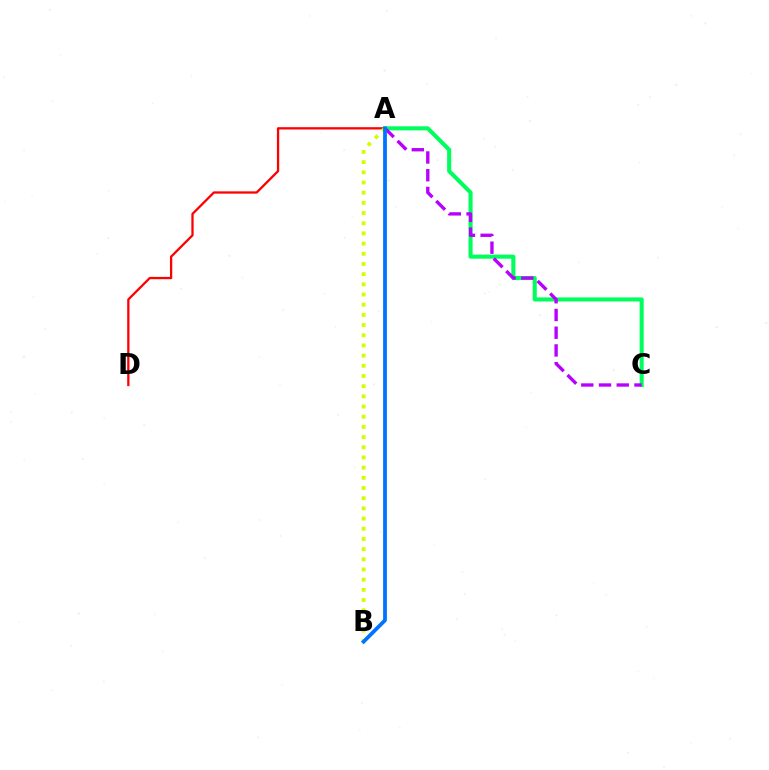{('A', 'D'): [{'color': '#ff0000', 'line_style': 'solid', 'thickness': 1.65}], ('A', 'B'): [{'color': '#d1ff00', 'line_style': 'dotted', 'thickness': 2.77}, {'color': '#0074ff', 'line_style': 'solid', 'thickness': 2.72}], ('A', 'C'): [{'color': '#00ff5c', 'line_style': 'solid', 'thickness': 2.94}, {'color': '#b900ff', 'line_style': 'dashed', 'thickness': 2.41}]}